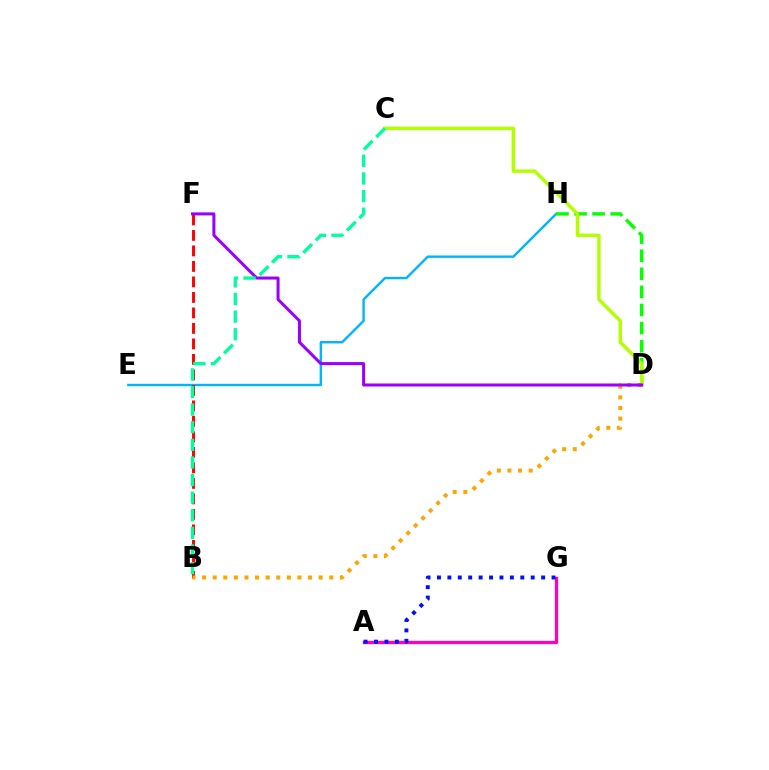{('E', 'H'): [{'color': '#00b5ff', 'line_style': 'solid', 'thickness': 1.73}], ('A', 'G'): [{'color': '#ff00bd', 'line_style': 'solid', 'thickness': 2.37}, {'color': '#0010ff', 'line_style': 'dotted', 'thickness': 2.83}], ('D', 'H'): [{'color': '#08ff00', 'line_style': 'dashed', 'thickness': 2.46}], ('C', 'D'): [{'color': '#b3ff00', 'line_style': 'solid', 'thickness': 2.47}], ('B', 'F'): [{'color': '#ff0000', 'line_style': 'dashed', 'thickness': 2.11}], ('B', 'D'): [{'color': '#ffa500', 'line_style': 'dotted', 'thickness': 2.88}], ('D', 'F'): [{'color': '#9b00ff', 'line_style': 'solid', 'thickness': 2.17}], ('B', 'C'): [{'color': '#00ff9d', 'line_style': 'dashed', 'thickness': 2.39}]}